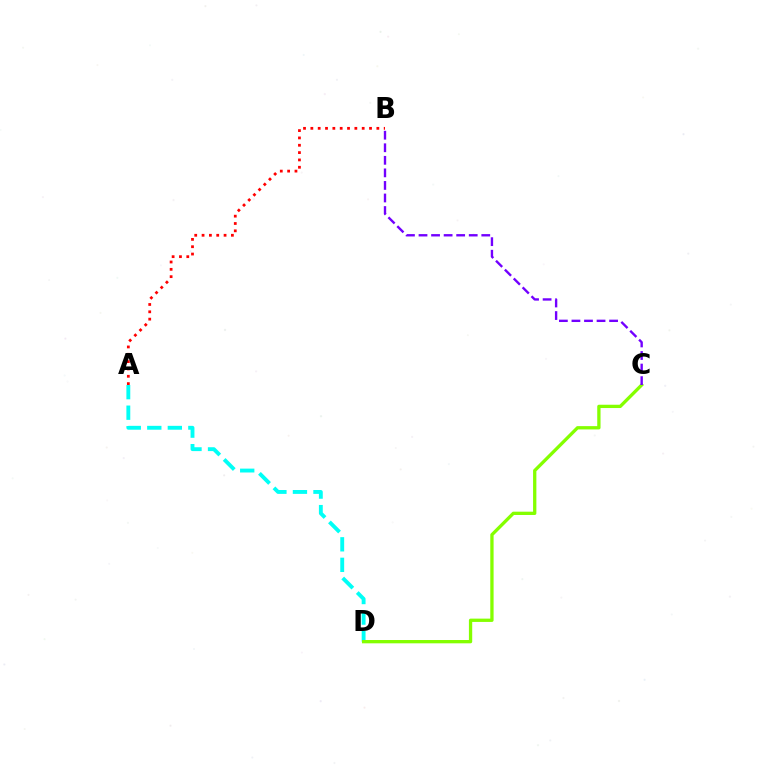{('A', 'D'): [{'color': '#00fff6', 'line_style': 'dashed', 'thickness': 2.79}], ('A', 'B'): [{'color': '#ff0000', 'line_style': 'dotted', 'thickness': 1.99}], ('C', 'D'): [{'color': '#84ff00', 'line_style': 'solid', 'thickness': 2.38}], ('B', 'C'): [{'color': '#7200ff', 'line_style': 'dashed', 'thickness': 1.71}]}